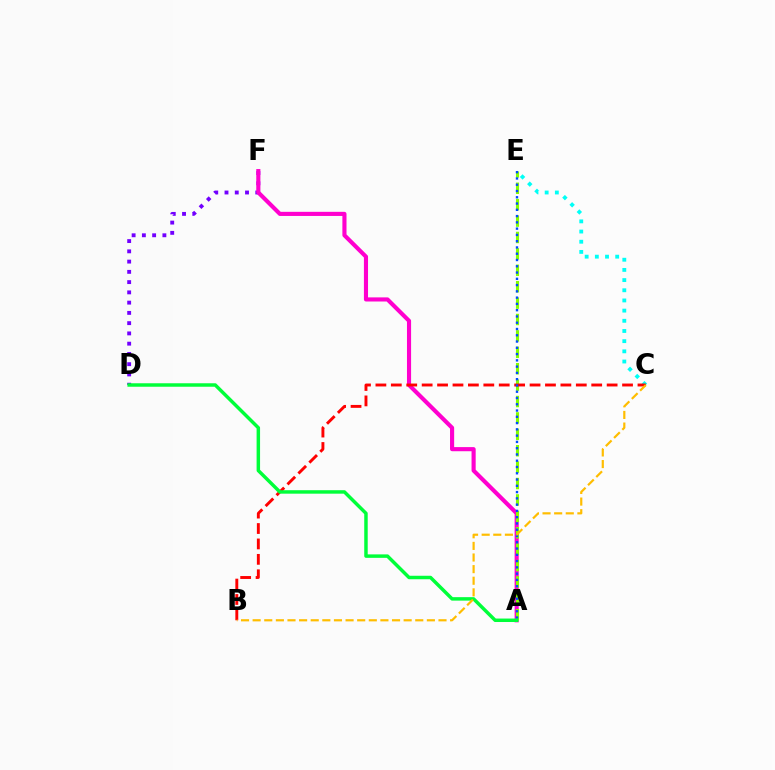{('D', 'F'): [{'color': '#7200ff', 'line_style': 'dotted', 'thickness': 2.79}], ('A', 'F'): [{'color': '#ff00cf', 'line_style': 'solid', 'thickness': 2.97}], ('C', 'E'): [{'color': '#00fff6', 'line_style': 'dotted', 'thickness': 2.77}], ('A', 'E'): [{'color': '#84ff00', 'line_style': 'dashed', 'thickness': 2.23}, {'color': '#004bff', 'line_style': 'dotted', 'thickness': 1.7}], ('B', 'C'): [{'color': '#ff0000', 'line_style': 'dashed', 'thickness': 2.09}, {'color': '#ffbd00', 'line_style': 'dashed', 'thickness': 1.58}], ('A', 'D'): [{'color': '#00ff39', 'line_style': 'solid', 'thickness': 2.49}]}